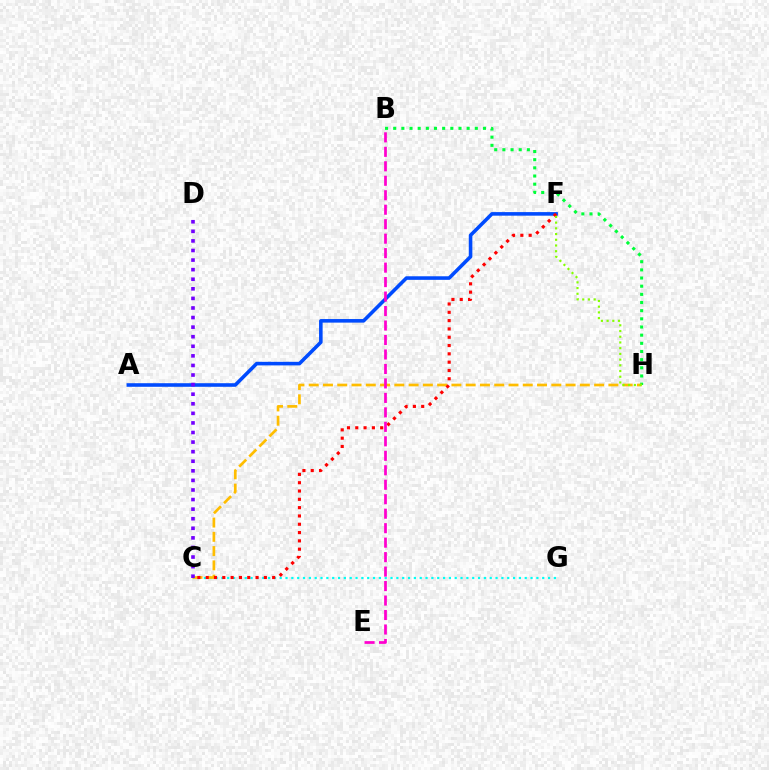{('A', 'F'): [{'color': '#004bff', 'line_style': 'solid', 'thickness': 2.57}], ('B', 'H'): [{'color': '#00ff39', 'line_style': 'dotted', 'thickness': 2.22}], ('C', 'G'): [{'color': '#00fff6', 'line_style': 'dotted', 'thickness': 1.59}], ('C', 'H'): [{'color': '#ffbd00', 'line_style': 'dashed', 'thickness': 1.94}], ('C', 'D'): [{'color': '#7200ff', 'line_style': 'dotted', 'thickness': 2.6}], ('C', 'F'): [{'color': '#ff0000', 'line_style': 'dotted', 'thickness': 2.26}], ('F', 'H'): [{'color': '#84ff00', 'line_style': 'dotted', 'thickness': 1.55}], ('B', 'E'): [{'color': '#ff00cf', 'line_style': 'dashed', 'thickness': 1.97}]}